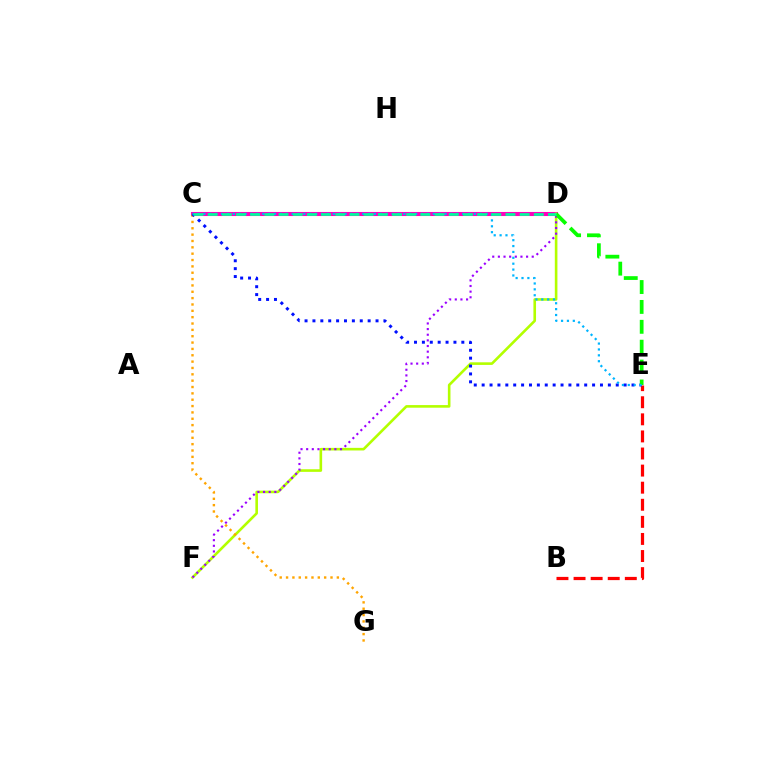{('C', 'D'): [{'color': '#ff00bd', 'line_style': 'solid', 'thickness': 2.93}, {'color': '#00ff9d', 'line_style': 'dashed', 'thickness': 1.93}], ('D', 'F'): [{'color': '#b3ff00', 'line_style': 'solid', 'thickness': 1.88}, {'color': '#9b00ff', 'line_style': 'dotted', 'thickness': 1.53}], ('C', 'G'): [{'color': '#ffa500', 'line_style': 'dotted', 'thickness': 1.73}], ('B', 'E'): [{'color': '#ff0000', 'line_style': 'dashed', 'thickness': 2.32}], ('C', 'E'): [{'color': '#0010ff', 'line_style': 'dotted', 'thickness': 2.14}, {'color': '#00b5ff', 'line_style': 'dotted', 'thickness': 1.6}], ('D', 'E'): [{'color': '#08ff00', 'line_style': 'dashed', 'thickness': 2.7}]}